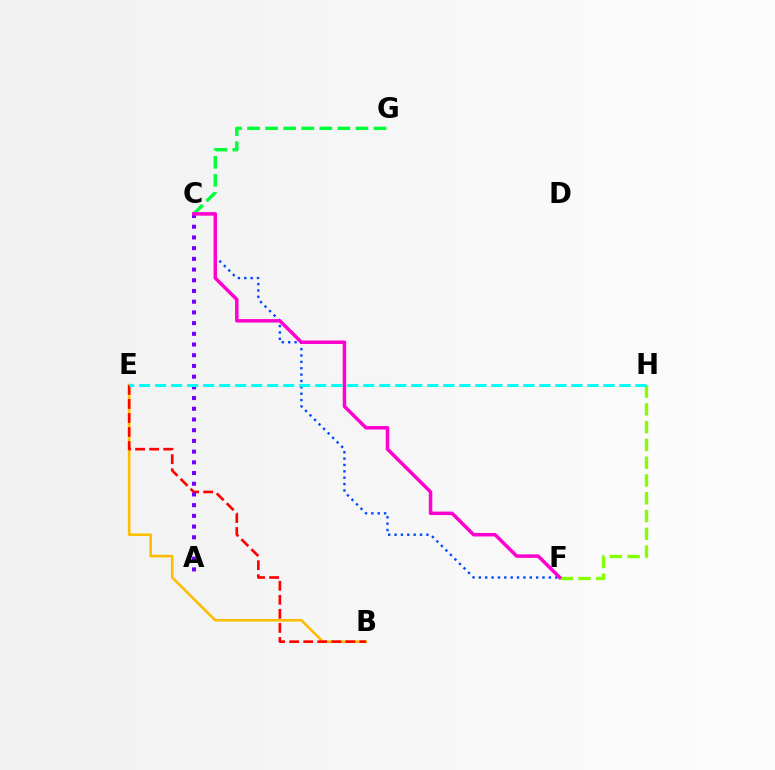{('B', 'E'): [{'color': '#ffbd00', 'line_style': 'solid', 'thickness': 1.86}, {'color': '#ff0000', 'line_style': 'dashed', 'thickness': 1.91}], ('C', 'G'): [{'color': '#00ff39', 'line_style': 'dashed', 'thickness': 2.45}], ('C', 'F'): [{'color': '#004bff', 'line_style': 'dotted', 'thickness': 1.73}, {'color': '#ff00cf', 'line_style': 'solid', 'thickness': 2.51}], ('A', 'C'): [{'color': '#7200ff', 'line_style': 'dotted', 'thickness': 2.91}], ('F', 'H'): [{'color': '#84ff00', 'line_style': 'dashed', 'thickness': 2.42}], ('E', 'H'): [{'color': '#00fff6', 'line_style': 'dashed', 'thickness': 2.17}]}